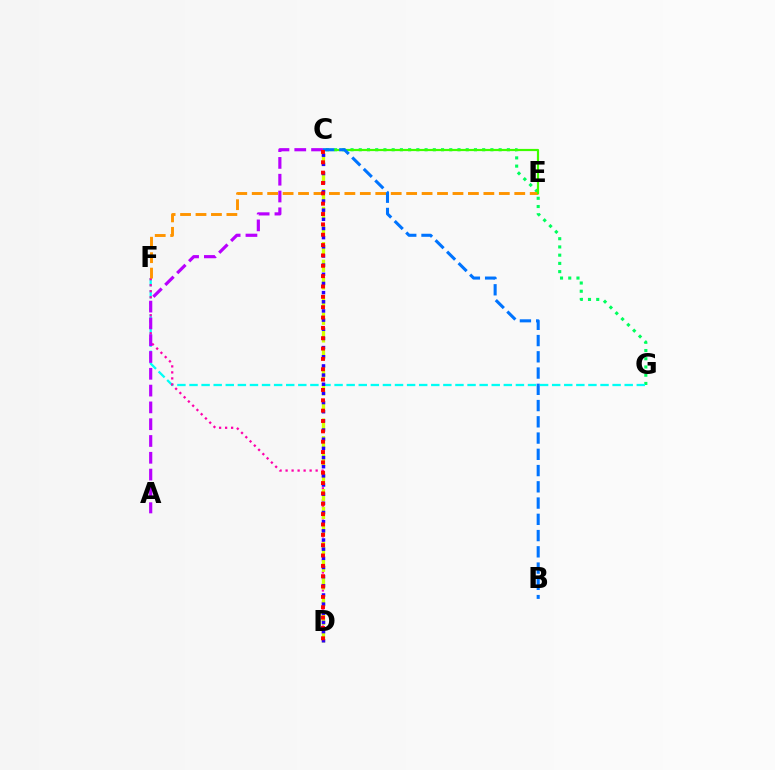{('C', 'G'): [{'color': '#00ff5c', 'line_style': 'dotted', 'thickness': 2.24}], ('F', 'G'): [{'color': '#00fff6', 'line_style': 'dashed', 'thickness': 1.64}], ('D', 'F'): [{'color': '#ff00ac', 'line_style': 'dotted', 'thickness': 1.63}], ('E', 'F'): [{'color': '#ff9400', 'line_style': 'dashed', 'thickness': 2.1}], ('C', 'E'): [{'color': '#3dff00', 'line_style': 'solid', 'thickness': 1.58}], ('A', 'C'): [{'color': '#b900ff', 'line_style': 'dashed', 'thickness': 2.28}], ('B', 'C'): [{'color': '#0074ff', 'line_style': 'dashed', 'thickness': 2.21}], ('C', 'D'): [{'color': '#d1ff00', 'line_style': 'dashed', 'thickness': 2.4}, {'color': '#2500ff', 'line_style': 'dotted', 'thickness': 2.49}, {'color': '#ff0000', 'line_style': 'dotted', 'thickness': 2.81}]}